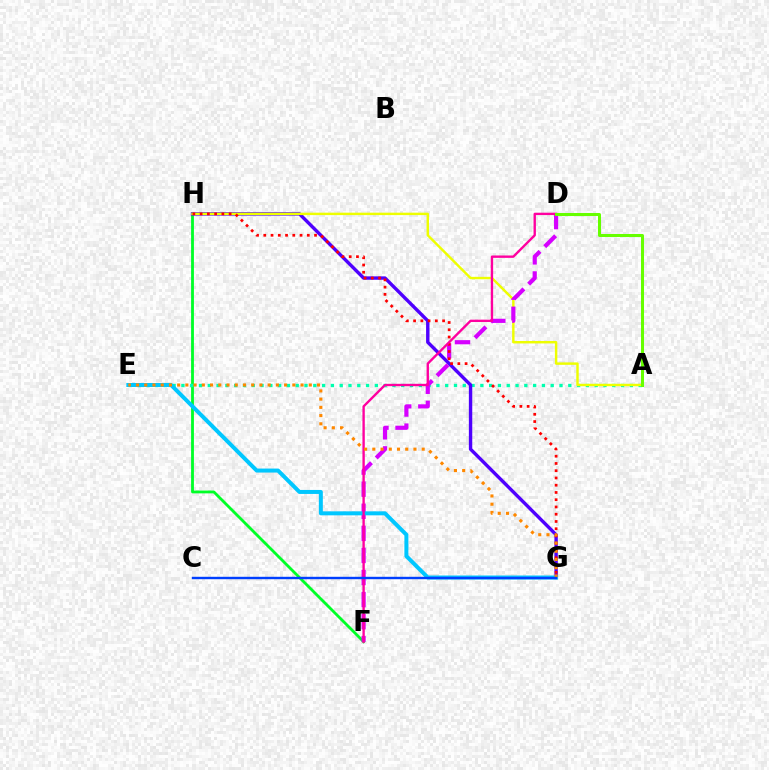{('F', 'H'): [{'color': '#00ff27', 'line_style': 'solid', 'thickness': 2.03}], ('A', 'E'): [{'color': '#00ffaf', 'line_style': 'dotted', 'thickness': 2.39}], ('G', 'H'): [{'color': '#4f00ff', 'line_style': 'solid', 'thickness': 2.44}, {'color': '#ff0000', 'line_style': 'dotted', 'thickness': 1.97}], ('A', 'H'): [{'color': '#eeff00', 'line_style': 'solid', 'thickness': 1.75}], ('D', 'F'): [{'color': '#d600ff', 'line_style': 'dashed', 'thickness': 3.0}, {'color': '#ff00a0', 'line_style': 'solid', 'thickness': 1.7}], ('E', 'G'): [{'color': '#00c7ff', 'line_style': 'solid', 'thickness': 2.88}, {'color': '#ff8800', 'line_style': 'dotted', 'thickness': 2.24}], ('A', 'D'): [{'color': '#66ff00', 'line_style': 'solid', 'thickness': 2.17}], ('C', 'G'): [{'color': '#003fff', 'line_style': 'solid', 'thickness': 1.73}]}